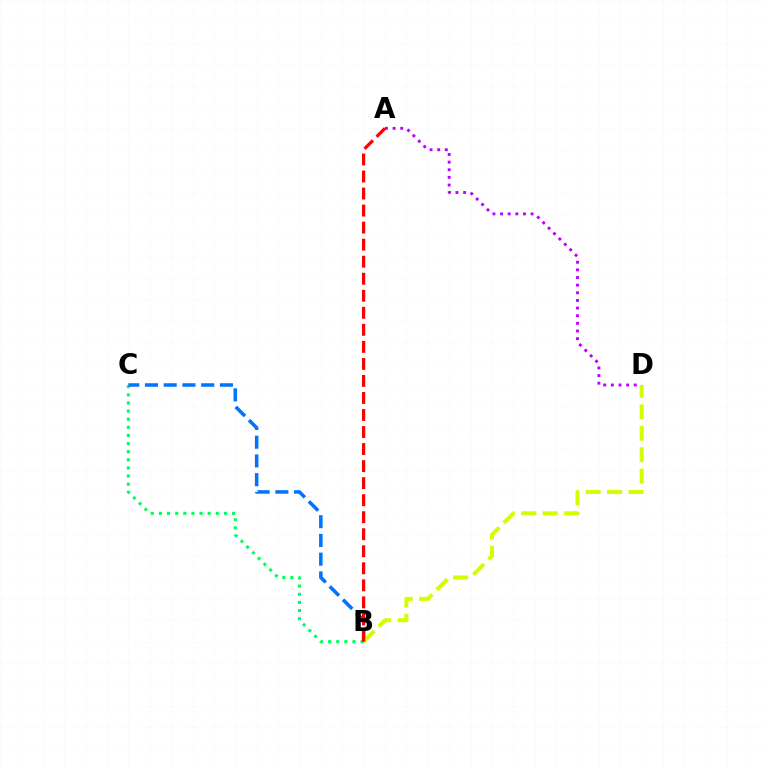{('A', 'D'): [{'color': '#b900ff', 'line_style': 'dotted', 'thickness': 2.07}], ('B', 'C'): [{'color': '#00ff5c', 'line_style': 'dotted', 'thickness': 2.21}, {'color': '#0074ff', 'line_style': 'dashed', 'thickness': 2.55}], ('B', 'D'): [{'color': '#d1ff00', 'line_style': 'dashed', 'thickness': 2.91}], ('A', 'B'): [{'color': '#ff0000', 'line_style': 'dashed', 'thickness': 2.31}]}